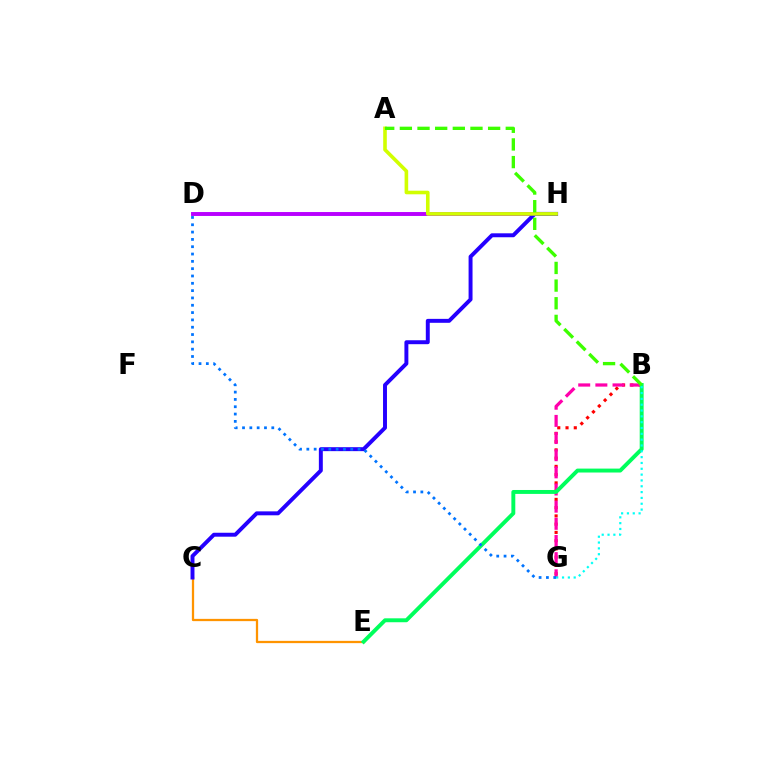{('D', 'H'): [{'color': '#b900ff', 'line_style': 'solid', 'thickness': 2.82}], ('C', 'E'): [{'color': '#ff9400', 'line_style': 'solid', 'thickness': 1.63}], ('B', 'G'): [{'color': '#ff0000', 'line_style': 'dotted', 'thickness': 2.24}, {'color': '#ff00ac', 'line_style': 'dashed', 'thickness': 2.33}, {'color': '#00fff6', 'line_style': 'dotted', 'thickness': 1.58}], ('C', 'H'): [{'color': '#2500ff', 'line_style': 'solid', 'thickness': 2.84}], ('B', 'E'): [{'color': '#00ff5c', 'line_style': 'solid', 'thickness': 2.82}], ('A', 'H'): [{'color': '#d1ff00', 'line_style': 'solid', 'thickness': 2.6}], ('D', 'G'): [{'color': '#0074ff', 'line_style': 'dotted', 'thickness': 1.99}], ('A', 'B'): [{'color': '#3dff00', 'line_style': 'dashed', 'thickness': 2.4}]}